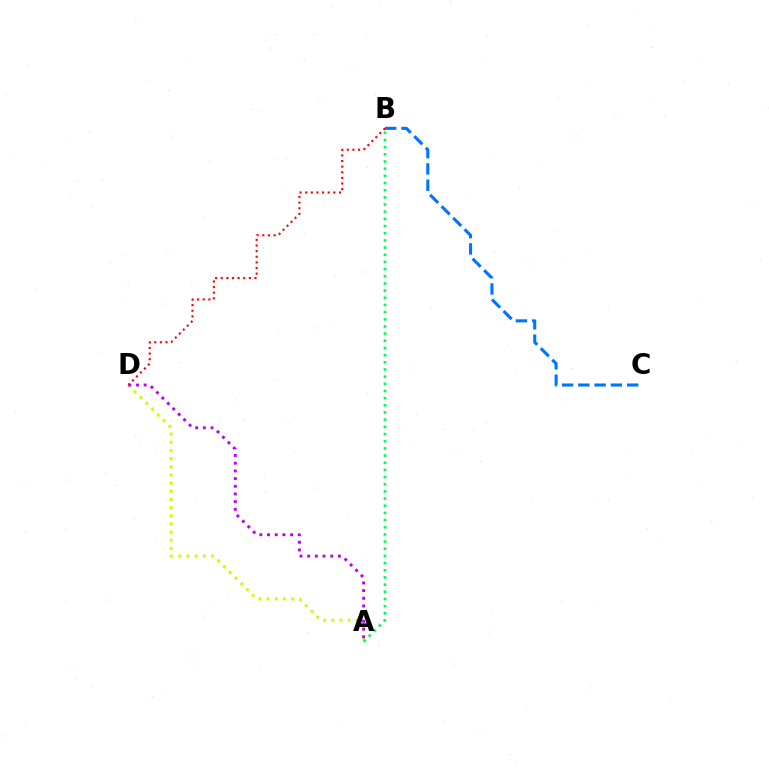{('A', 'D'): [{'color': '#d1ff00', 'line_style': 'dotted', 'thickness': 2.22}, {'color': '#b900ff', 'line_style': 'dotted', 'thickness': 2.09}], ('B', 'D'): [{'color': '#ff0000', 'line_style': 'dotted', 'thickness': 1.53}], ('A', 'B'): [{'color': '#00ff5c', 'line_style': 'dotted', 'thickness': 1.95}], ('B', 'C'): [{'color': '#0074ff', 'line_style': 'dashed', 'thickness': 2.21}]}